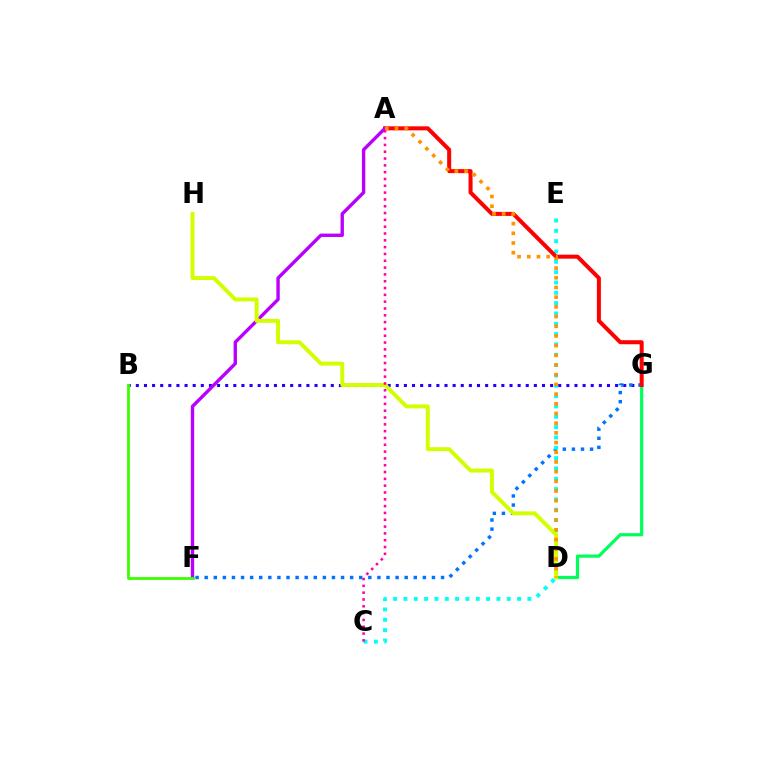{('D', 'G'): [{'color': '#00ff5c', 'line_style': 'solid', 'thickness': 2.3}], ('B', 'G'): [{'color': '#2500ff', 'line_style': 'dotted', 'thickness': 2.21}], ('F', 'G'): [{'color': '#0074ff', 'line_style': 'dotted', 'thickness': 2.47}], ('C', 'E'): [{'color': '#00fff6', 'line_style': 'dotted', 'thickness': 2.81}], ('A', 'G'): [{'color': '#ff0000', 'line_style': 'solid', 'thickness': 2.89}], ('A', 'F'): [{'color': '#b900ff', 'line_style': 'solid', 'thickness': 2.44}], ('B', 'F'): [{'color': '#3dff00', 'line_style': 'solid', 'thickness': 2.02}], ('D', 'H'): [{'color': '#d1ff00', 'line_style': 'solid', 'thickness': 2.84}], ('A', 'D'): [{'color': '#ff9400', 'line_style': 'dotted', 'thickness': 2.63}], ('A', 'C'): [{'color': '#ff00ac', 'line_style': 'dotted', 'thickness': 1.85}]}